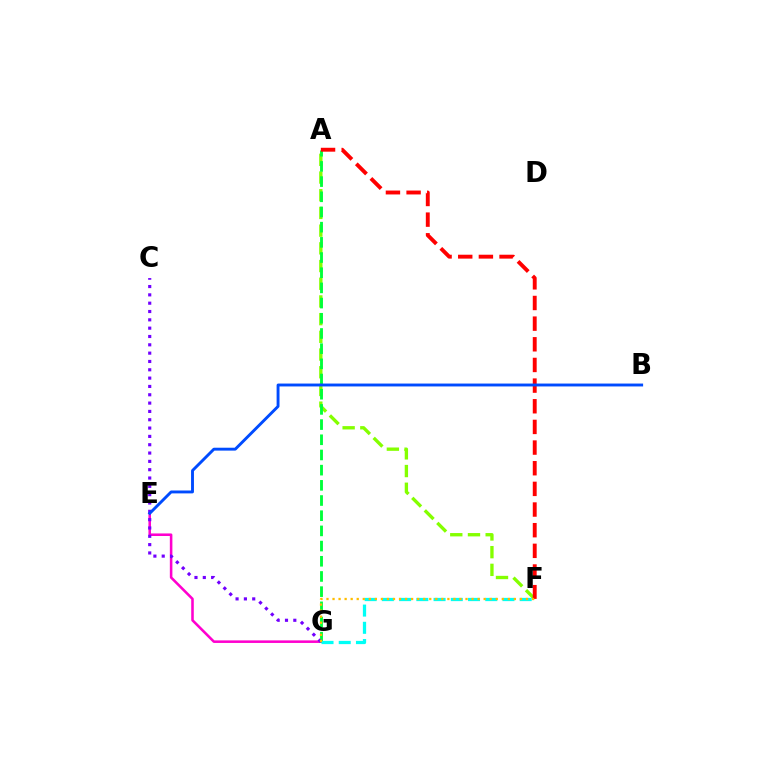{('A', 'F'): [{'color': '#84ff00', 'line_style': 'dashed', 'thickness': 2.4}, {'color': '#ff0000', 'line_style': 'dashed', 'thickness': 2.81}], ('E', 'G'): [{'color': '#ff00cf', 'line_style': 'solid', 'thickness': 1.84}], ('A', 'G'): [{'color': '#00ff39', 'line_style': 'dashed', 'thickness': 2.06}], ('C', 'G'): [{'color': '#7200ff', 'line_style': 'dotted', 'thickness': 2.26}], ('F', 'G'): [{'color': '#00fff6', 'line_style': 'dashed', 'thickness': 2.34}, {'color': '#ffbd00', 'line_style': 'dotted', 'thickness': 1.64}], ('B', 'E'): [{'color': '#004bff', 'line_style': 'solid', 'thickness': 2.08}]}